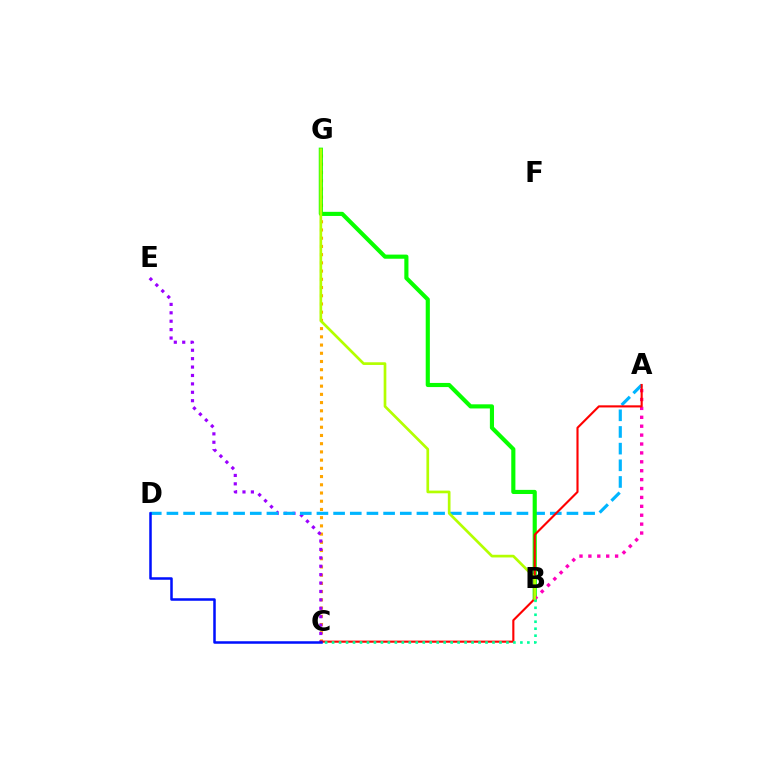{('C', 'G'): [{'color': '#ffa500', 'line_style': 'dotted', 'thickness': 2.23}], ('C', 'E'): [{'color': '#9b00ff', 'line_style': 'dotted', 'thickness': 2.28}], ('A', 'D'): [{'color': '#00b5ff', 'line_style': 'dashed', 'thickness': 2.26}], ('B', 'G'): [{'color': '#08ff00', 'line_style': 'solid', 'thickness': 2.98}, {'color': '#b3ff00', 'line_style': 'solid', 'thickness': 1.93}], ('A', 'B'): [{'color': '#ff00bd', 'line_style': 'dotted', 'thickness': 2.42}], ('A', 'C'): [{'color': '#ff0000', 'line_style': 'solid', 'thickness': 1.53}], ('C', 'D'): [{'color': '#0010ff', 'line_style': 'solid', 'thickness': 1.81}], ('B', 'C'): [{'color': '#00ff9d', 'line_style': 'dotted', 'thickness': 1.89}]}